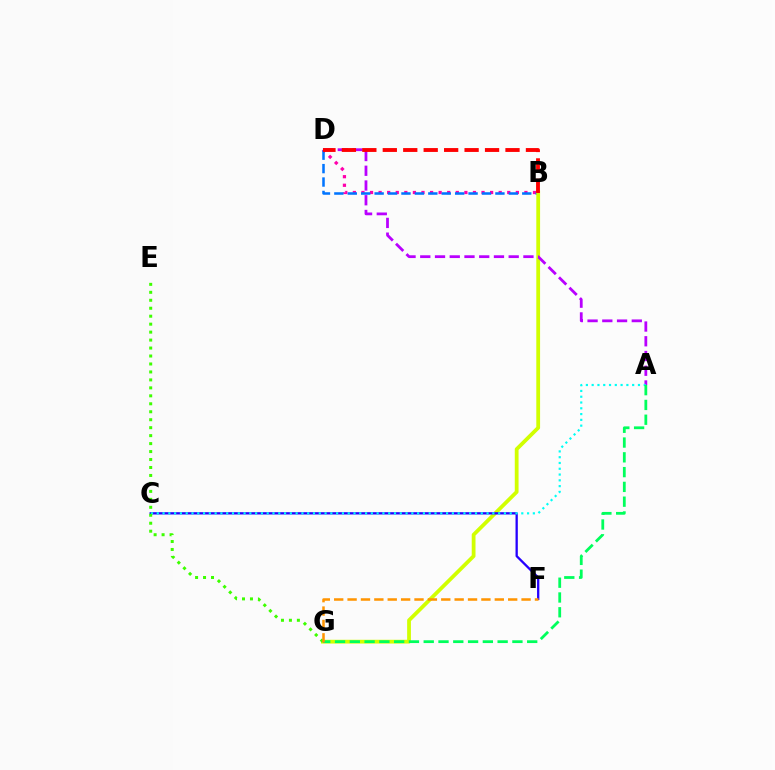{('B', 'D'): [{'color': '#ff00ac', 'line_style': 'dotted', 'thickness': 2.33}, {'color': '#0074ff', 'line_style': 'dashed', 'thickness': 1.82}, {'color': '#ff0000', 'line_style': 'dashed', 'thickness': 2.78}], ('B', 'G'): [{'color': '#d1ff00', 'line_style': 'solid', 'thickness': 2.72}], ('A', 'D'): [{'color': '#b900ff', 'line_style': 'dashed', 'thickness': 2.0}], ('C', 'F'): [{'color': '#2500ff', 'line_style': 'solid', 'thickness': 1.66}], ('A', 'C'): [{'color': '#00fff6', 'line_style': 'dotted', 'thickness': 1.57}], ('E', 'G'): [{'color': '#3dff00', 'line_style': 'dotted', 'thickness': 2.16}], ('A', 'G'): [{'color': '#00ff5c', 'line_style': 'dashed', 'thickness': 2.01}], ('F', 'G'): [{'color': '#ff9400', 'line_style': 'dashed', 'thickness': 1.82}]}